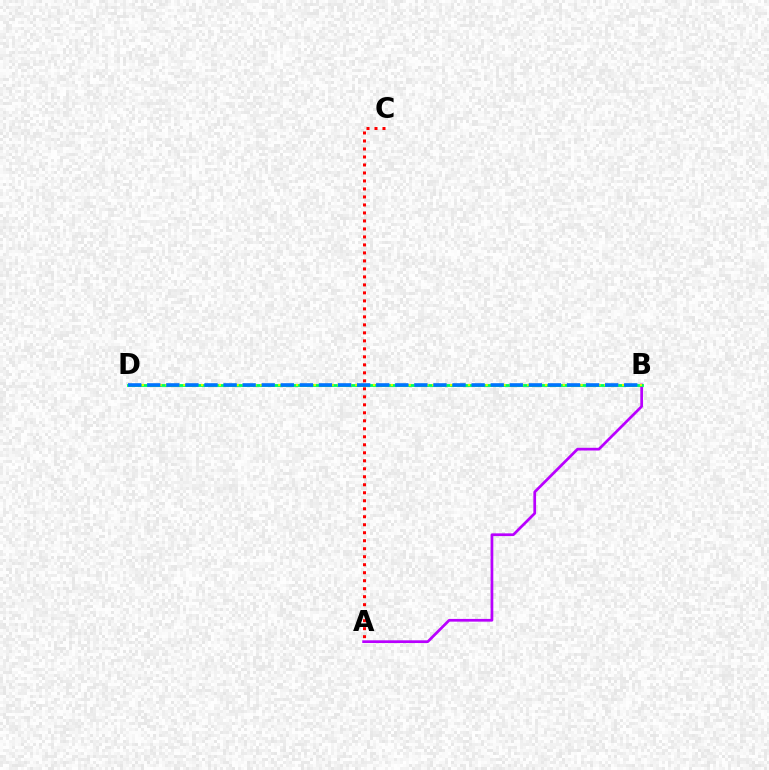{('A', 'B'): [{'color': '#b900ff', 'line_style': 'solid', 'thickness': 1.96}], ('B', 'D'): [{'color': '#00ff5c', 'line_style': 'solid', 'thickness': 2.03}, {'color': '#d1ff00', 'line_style': 'dotted', 'thickness': 1.61}, {'color': '#0074ff', 'line_style': 'dashed', 'thickness': 2.59}], ('A', 'C'): [{'color': '#ff0000', 'line_style': 'dotted', 'thickness': 2.17}]}